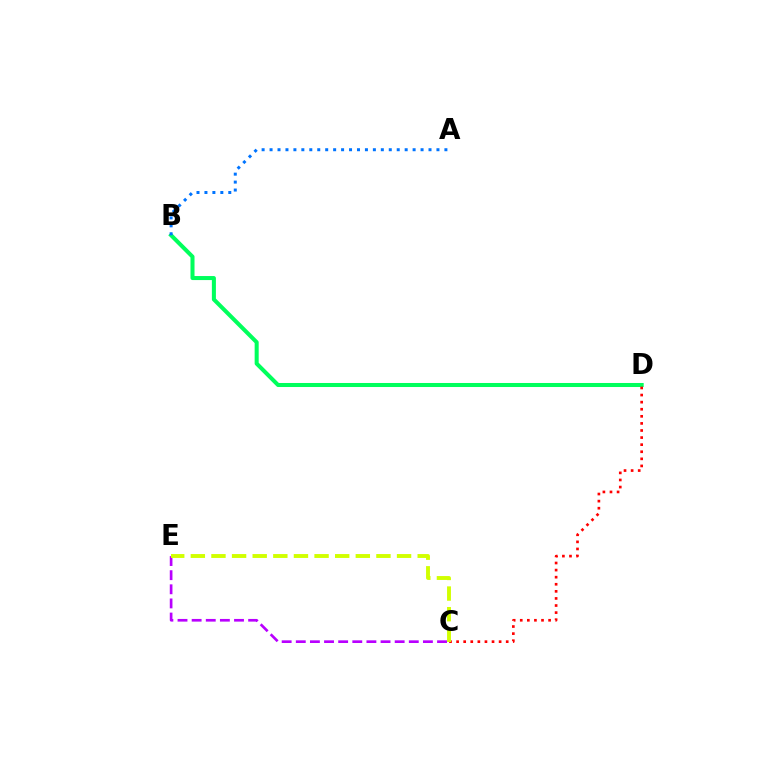{('B', 'D'): [{'color': '#00ff5c', 'line_style': 'solid', 'thickness': 2.9}], ('C', 'E'): [{'color': '#b900ff', 'line_style': 'dashed', 'thickness': 1.92}, {'color': '#d1ff00', 'line_style': 'dashed', 'thickness': 2.8}], ('C', 'D'): [{'color': '#ff0000', 'line_style': 'dotted', 'thickness': 1.93}], ('A', 'B'): [{'color': '#0074ff', 'line_style': 'dotted', 'thickness': 2.16}]}